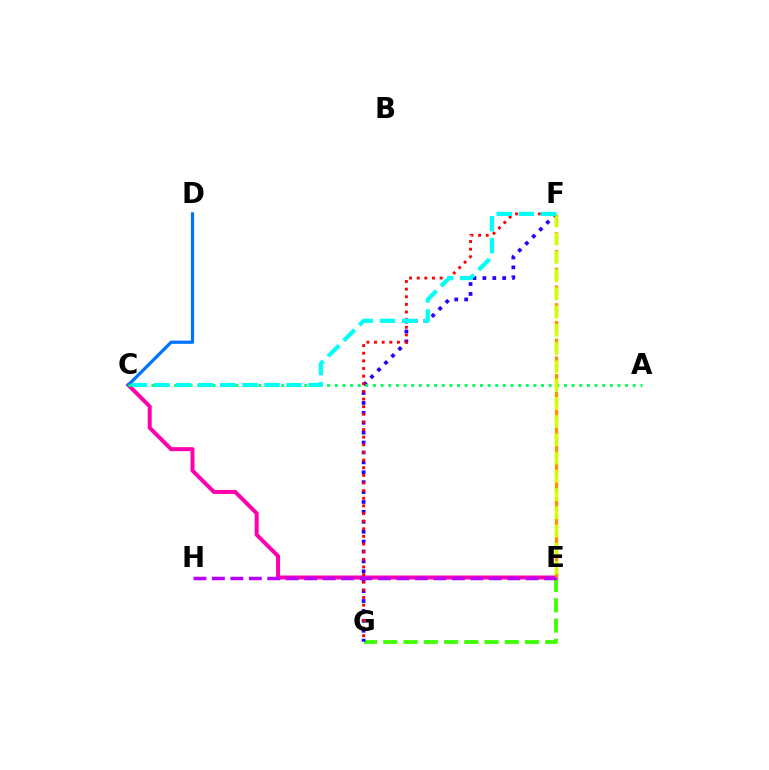{('E', 'G'): [{'color': '#3dff00', 'line_style': 'dashed', 'thickness': 2.75}], ('F', 'G'): [{'color': '#2500ff', 'line_style': 'dotted', 'thickness': 2.69}, {'color': '#ff0000', 'line_style': 'dotted', 'thickness': 2.07}], ('C', 'E'): [{'color': '#ff00ac', 'line_style': 'solid', 'thickness': 2.87}], ('E', 'F'): [{'color': '#ff9400', 'line_style': 'dashed', 'thickness': 2.41}, {'color': '#d1ff00', 'line_style': 'dashed', 'thickness': 2.48}], ('C', 'D'): [{'color': '#0074ff', 'line_style': 'solid', 'thickness': 2.32}], ('E', 'H'): [{'color': '#b900ff', 'line_style': 'dashed', 'thickness': 2.51}], ('A', 'C'): [{'color': '#00ff5c', 'line_style': 'dotted', 'thickness': 2.08}], ('C', 'F'): [{'color': '#00fff6', 'line_style': 'dashed', 'thickness': 3.0}]}